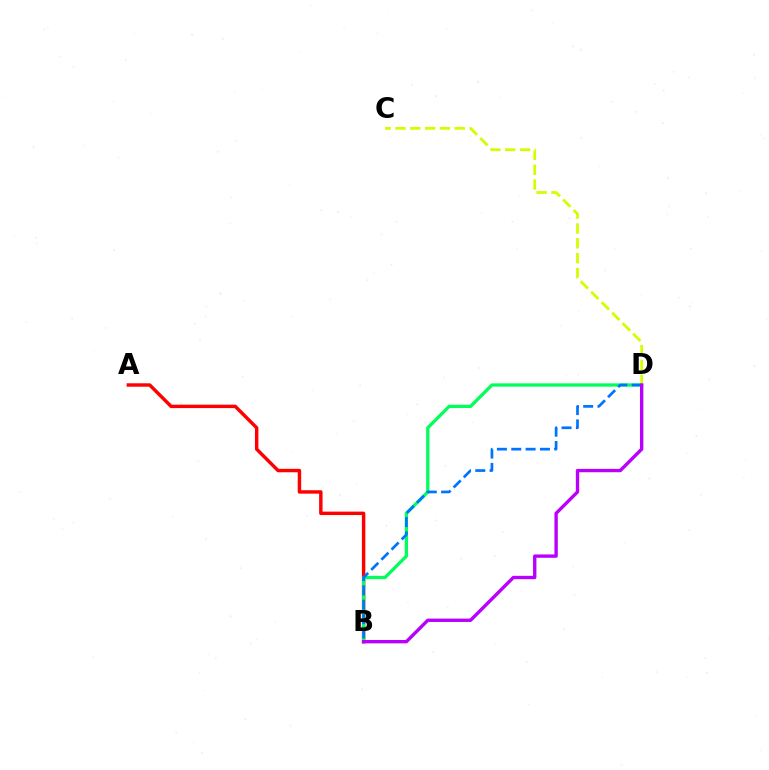{('A', 'B'): [{'color': '#ff0000', 'line_style': 'solid', 'thickness': 2.47}], ('B', 'D'): [{'color': '#00ff5c', 'line_style': 'solid', 'thickness': 2.35}, {'color': '#0074ff', 'line_style': 'dashed', 'thickness': 1.95}, {'color': '#b900ff', 'line_style': 'solid', 'thickness': 2.42}], ('C', 'D'): [{'color': '#d1ff00', 'line_style': 'dashed', 'thickness': 2.01}]}